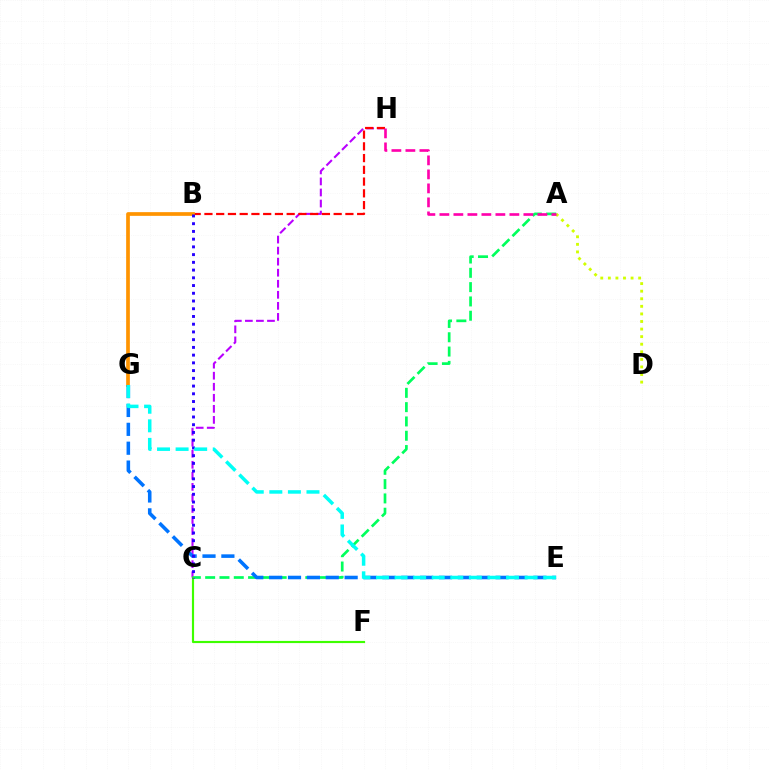{('A', 'D'): [{'color': '#d1ff00', 'line_style': 'dotted', 'thickness': 2.06}], ('C', 'H'): [{'color': '#b900ff', 'line_style': 'dashed', 'thickness': 1.5}], ('B', 'H'): [{'color': '#ff0000', 'line_style': 'dashed', 'thickness': 1.6}], ('A', 'C'): [{'color': '#00ff5c', 'line_style': 'dashed', 'thickness': 1.94}], ('A', 'H'): [{'color': '#ff00ac', 'line_style': 'dashed', 'thickness': 1.9}], ('B', 'G'): [{'color': '#ff9400', 'line_style': 'solid', 'thickness': 2.67}], ('C', 'F'): [{'color': '#3dff00', 'line_style': 'solid', 'thickness': 1.56}], ('E', 'G'): [{'color': '#0074ff', 'line_style': 'dashed', 'thickness': 2.56}, {'color': '#00fff6', 'line_style': 'dashed', 'thickness': 2.52}], ('B', 'C'): [{'color': '#2500ff', 'line_style': 'dotted', 'thickness': 2.1}]}